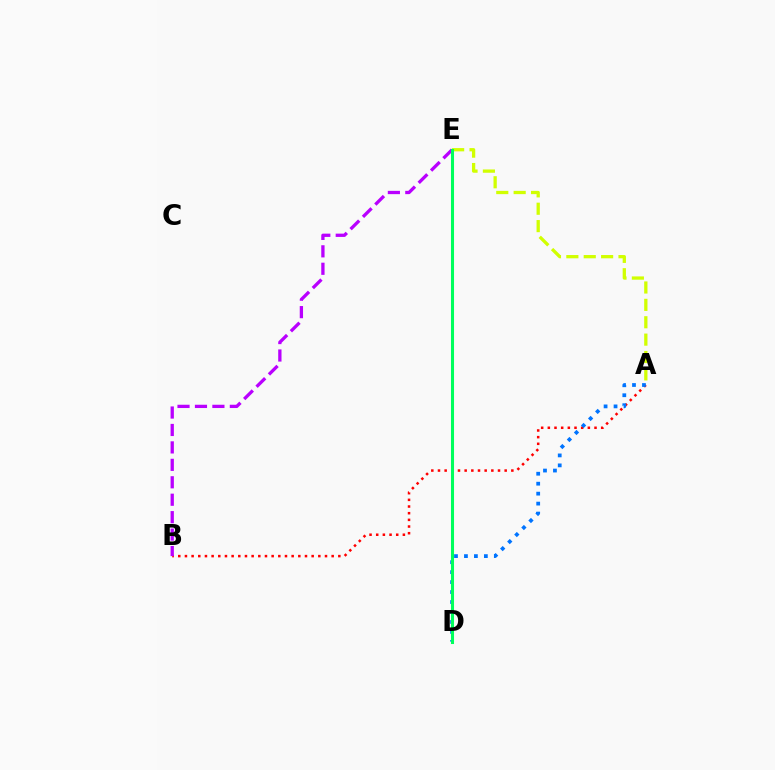{('A', 'B'): [{'color': '#ff0000', 'line_style': 'dotted', 'thickness': 1.81}], ('A', 'E'): [{'color': '#d1ff00', 'line_style': 'dashed', 'thickness': 2.36}], ('B', 'E'): [{'color': '#b900ff', 'line_style': 'dashed', 'thickness': 2.37}], ('A', 'D'): [{'color': '#0074ff', 'line_style': 'dotted', 'thickness': 2.71}], ('D', 'E'): [{'color': '#00ff5c', 'line_style': 'solid', 'thickness': 2.21}]}